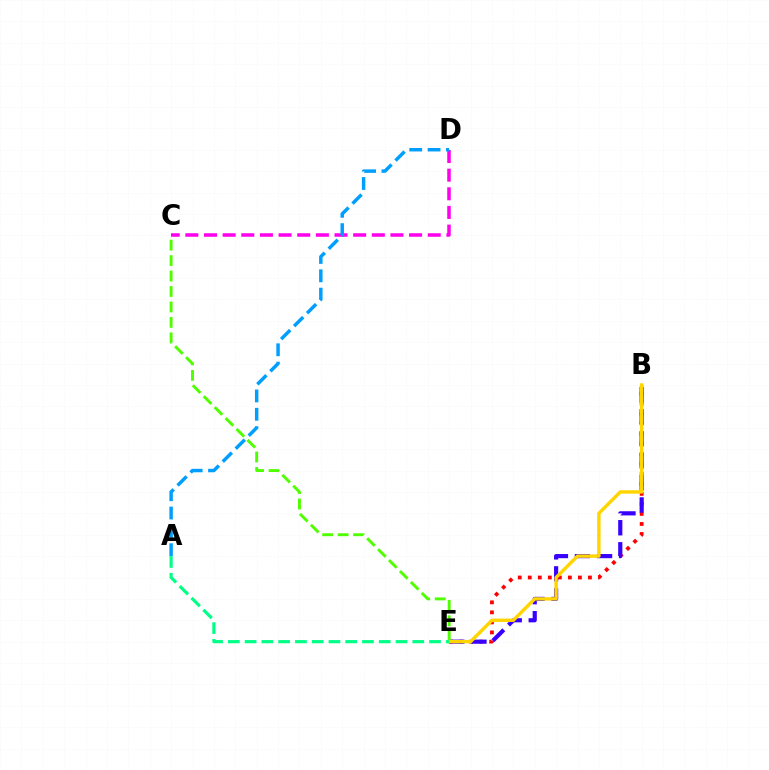{('B', 'E'): [{'color': '#ff0000', 'line_style': 'dotted', 'thickness': 2.72}, {'color': '#3700ff', 'line_style': 'dashed', 'thickness': 3.0}, {'color': '#ffd500', 'line_style': 'solid', 'thickness': 2.46}], ('C', 'D'): [{'color': '#ff00ed', 'line_style': 'dashed', 'thickness': 2.53}], ('A', 'D'): [{'color': '#009eff', 'line_style': 'dashed', 'thickness': 2.49}], ('C', 'E'): [{'color': '#4fff00', 'line_style': 'dashed', 'thickness': 2.1}], ('A', 'E'): [{'color': '#00ff86', 'line_style': 'dashed', 'thickness': 2.28}]}